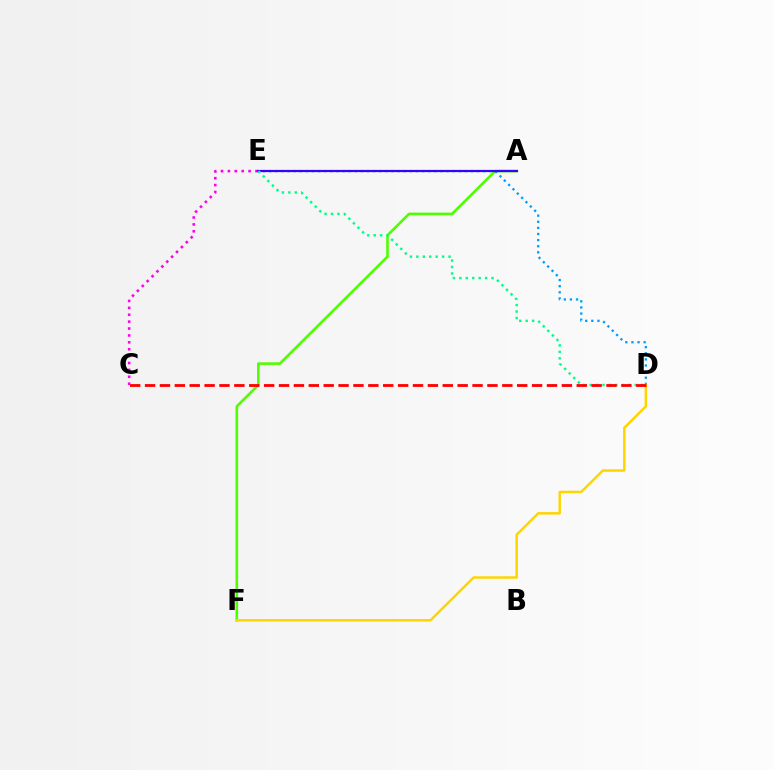{('A', 'F'): [{'color': '#4fff00', 'line_style': 'solid', 'thickness': 1.88}], ('C', 'E'): [{'color': '#ff00ed', 'line_style': 'dotted', 'thickness': 1.87}], ('D', 'E'): [{'color': '#009eff', 'line_style': 'dotted', 'thickness': 1.66}, {'color': '#00ff86', 'line_style': 'dotted', 'thickness': 1.75}], ('A', 'E'): [{'color': '#3700ff', 'line_style': 'solid', 'thickness': 1.58}], ('D', 'F'): [{'color': '#ffd500', 'line_style': 'solid', 'thickness': 1.78}], ('C', 'D'): [{'color': '#ff0000', 'line_style': 'dashed', 'thickness': 2.02}]}